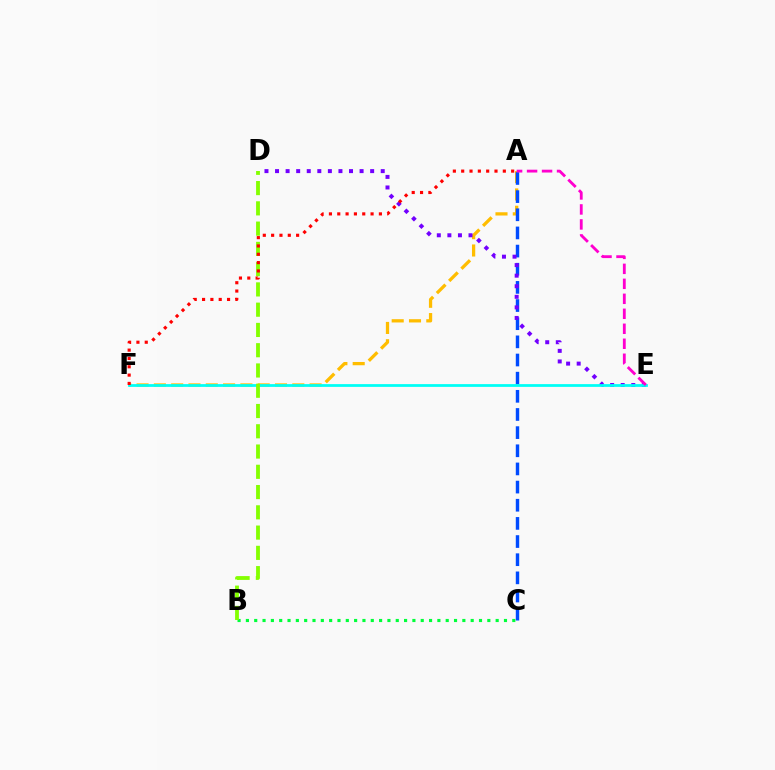{('B', 'C'): [{'color': '#00ff39', 'line_style': 'dotted', 'thickness': 2.26}], ('A', 'F'): [{'color': '#ffbd00', 'line_style': 'dashed', 'thickness': 2.35}, {'color': '#ff0000', 'line_style': 'dotted', 'thickness': 2.26}], ('A', 'C'): [{'color': '#004bff', 'line_style': 'dashed', 'thickness': 2.47}], ('D', 'E'): [{'color': '#7200ff', 'line_style': 'dotted', 'thickness': 2.87}], ('E', 'F'): [{'color': '#00fff6', 'line_style': 'solid', 'thickness': 1.99}], ('A', 'E'): [{'color': '#ff00cf', 'line_style': 'dashed', 'thickness': 2.04}], ('B', 'D'): [{'color': '#84ff00', 'line_style': 'dashed', 'thickness': 2.75}]}